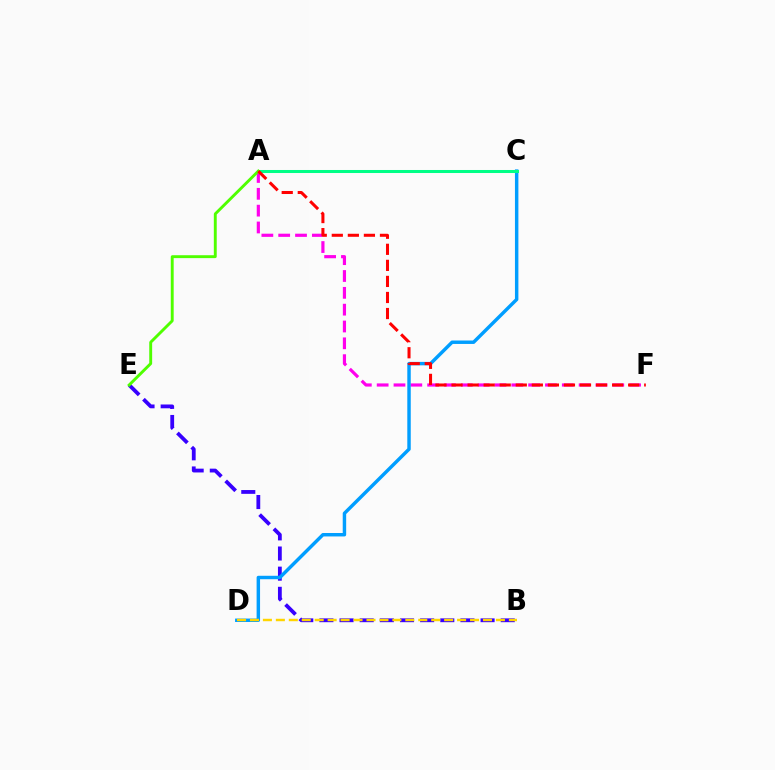{('A', 'F'): [{'color': '#ff00ed', 'line_style': 'dashed', 'thickness': 2.29}, {'color': '#ff0000', 'line_style': 'dashed', 'thickness': 2.18}], ('B', 'E'): [{'color': '#3700ff', 'line_style': 'dashed', 'thickness': 2.74}], ('C', 'D'): [{'color': '#009eff', 'line_style': 'solid', 'thickness': 2.48}], ('A', 'C'): [{'color': '#00ff86', 'line_style': 'solid', 'thickness': 2.18}], ('A', 'E'): [{'color': '#4fff00', 'line_style': 'solid', 'thickness': 2.09}], ('B', 'D'): [{'color': '#ffd500', 'line_style': 'dashed', 'thickness': 1.76}]}